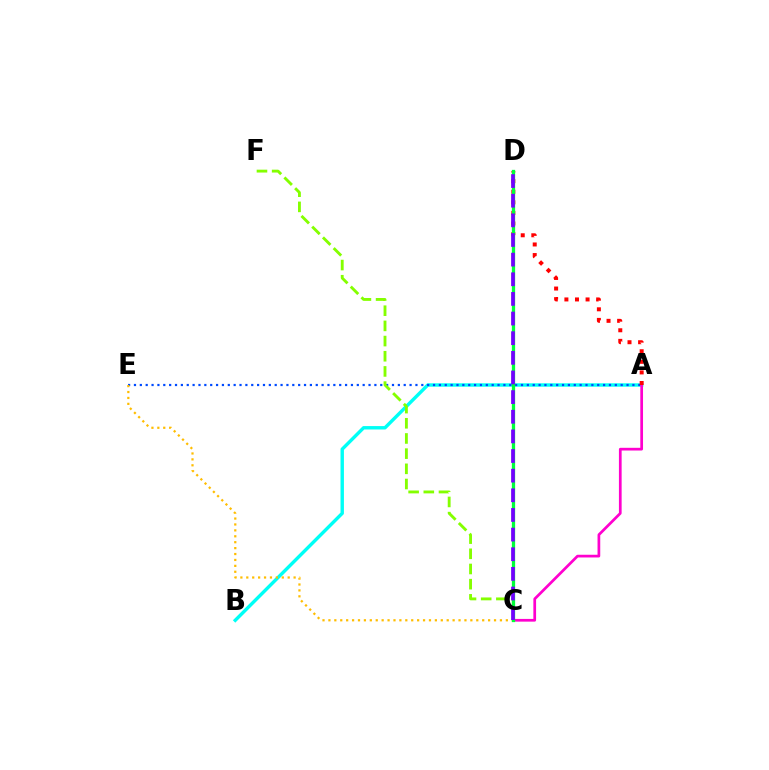{('A', 'B'): [{'color': '#00fff6', 'line_style': 'solid', 'thickness': 2.45}], ('A', 'E'): [{'color': '#004bff', 'line_style': 'dotted', 'thickness': 1.59}], ('A', 'C'): [{'color': '#ff00cf', 'line_style': 'solid', 'thickness': 1.96}], ('C', 'E'): [{'color': '#ffbd00', 'line_style': 'dotted', 'thickness': 1.61}], ('C', 'F'): [{'color': '#84ff00', 'line_style': 'dashed', 'thickness': 2.06}], ('A', 'D'): [{'color': '#ff0000', 'line_style': 'dotted', 'thickness': 2.88}], ('C', 'D'): [{'color': '#00ff39', 'line_style': 'solid', 'thickness': 2.36}, {'color': '#7200ff', 'line_style': 'dashed', 'thickness': 2.67}]}